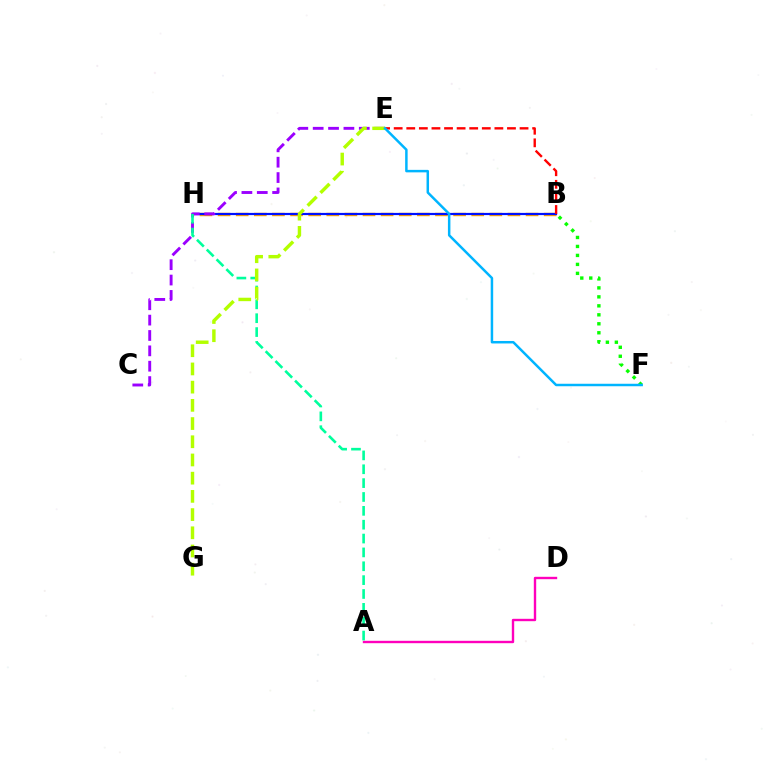{('B', 'H'): [{'color': '#ffa500', 'line_style': 'dashed', 'thickness': 2.46}, {'color': '#0010ff', 'line_style': 'solid', 'thickness': 1.58}], ('A', 'D'): [{'color': '#ff00bd', 'line_style': 'solid', 'thickness': 1.71}], ('C', 'E'): [{'color': '#9b00ff', 'line_style': 'dashed', 'thickness': 2.09}], ('B', 'E'): [{'color': '#ff0000', 'line_style': 'dashed', 'thickness': 1.71}], ('A', 'H'): [{'color': '#00ff9d', 'line_style': 'dashed', 'thickness': 1.88}], ('E', 'G'): [{'color': '#b3ff00', 'line_style': 'dashed', 'thickness': 2.47}], ('B', 'F'): [{'color': '#08ff00', 'line_style': 'dotted', 'thickness': 2.44}], ('E', 'F'): [{'color': '#00b5ff', 'line_style': 'solid', 'thickness': 1.79}]}